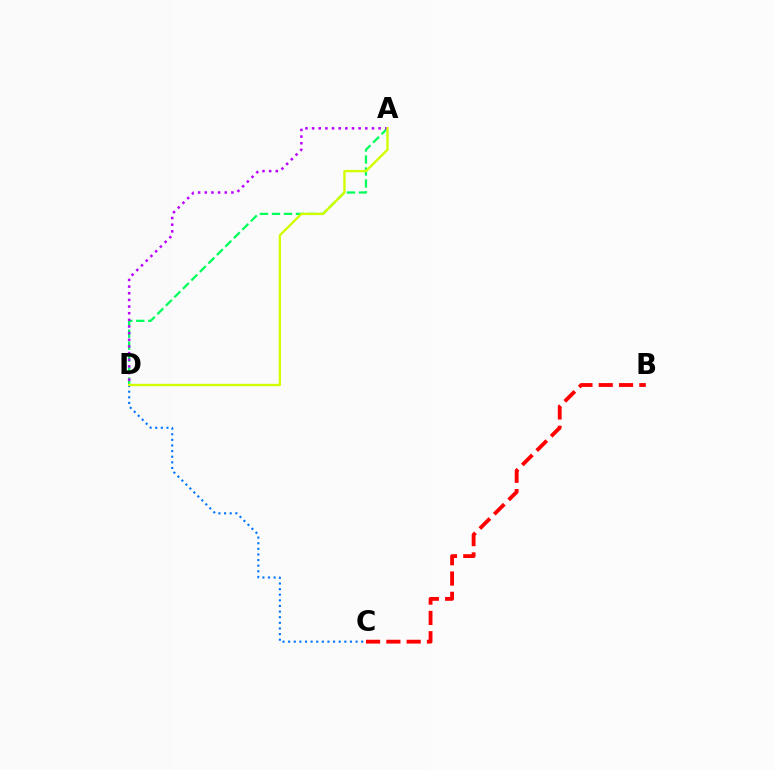{('A', 'D'): [{'color': '#00ff5c', 'line_style': 'dashed', 'thickness': 1.63}, {'color': '#b900ff', 'line_style': 'dotted', 'thickness': 1.81}, {'color': '#d1ff00', 'line_style': 'solid', 'thickness': 1.7}], ('C', 'D'): [{'color': '#0074ff', 'line_style': 'dotted', 'thickness': 1.53}], ('B', 'C'): [{'color': '#ff0000', 'line_style': 'dashed', 'thickness': 2.76}]}